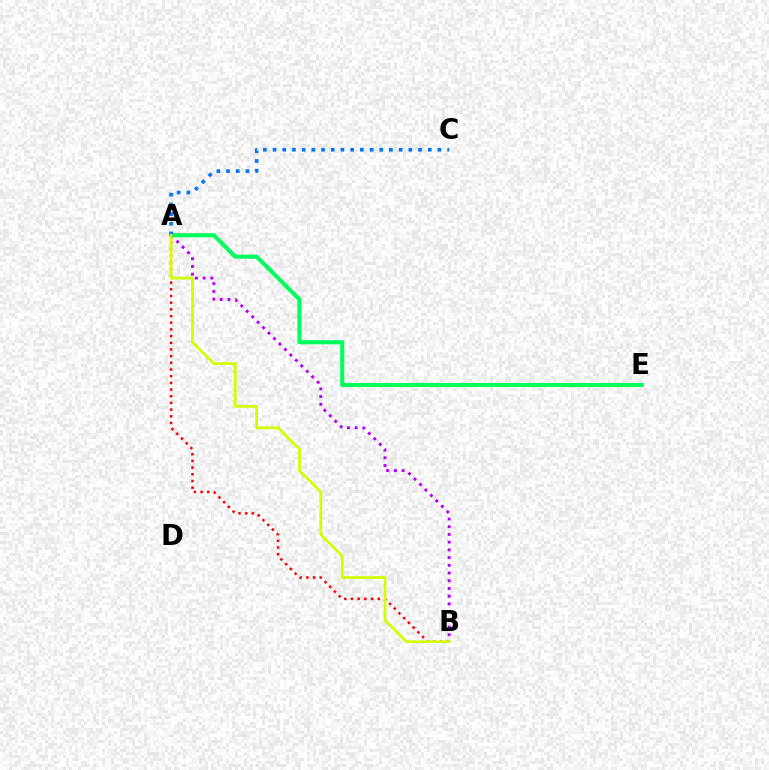{('A', 'B'): [{'color': '#ff0000', 'line_style': 'dotted', 'thickness': 1.82}, {'color': '#b900ff', 'line_style': 'dotted', 'thickness': 2.1}, {'color': '#d1ff00', 'line_style': 'solid', 'thickness': 1.95}], ('A', 'E'): [{'color': '#00ff5c', 'line_style': 'solid', 'thickness': 2.93}], ('A', 'C'): [{'color': '#0074ff', 'line_style': 'dotted', 'thickness': 2.64}]}